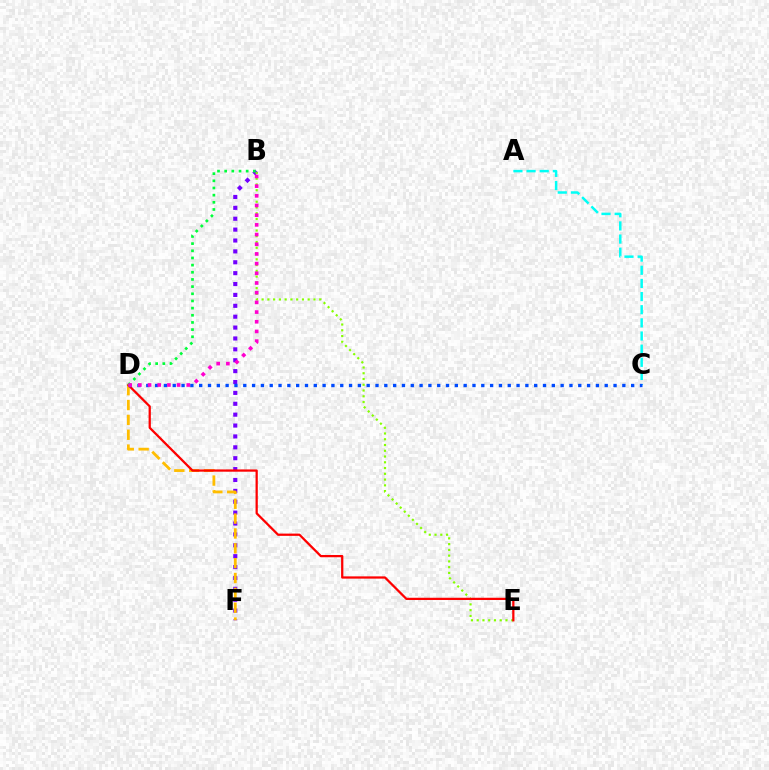{('B', 'F'): [{'color': '#7200ff', 'line_style': 'dotted', 'thickness': 2.96}], ('A', 'C'): [{'color': '#00fff6', 'line_style': 'dashed', 'thickness': 1.79}], ('D', 'F'): [{'color': '#ffbd00', 'line_style': 'dashed', 'thickness': 2.02}], ('B', 'E'): [{'color': '#84ff00', 'line_style': 'dotted', 'thickness': 1.56}], ('D', 'E'): [{'color': '#ff0000', 'line_style': 'solid', 'thickness': 1.62}], ('C', 'D'): [{'color': '#004bff', 'line_style': 'dotted', 'thickness': 2.4}], ('B', 'D'): [{'color': '#00ff39', 'line_style': 'dotted', 'thickness': 1.95}, {'color': '#ff00cf', 'line_style': 'dotted', 'thickness': 2.63}]}